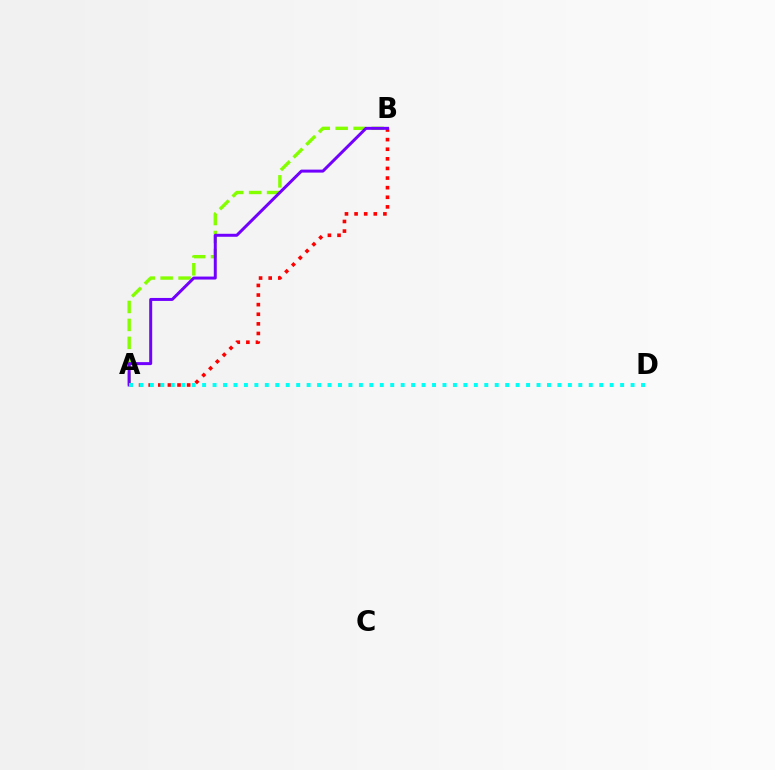{('A', 'B'): [{'color': '#84ff00', 'line_style': 'dashed', 'thickness': 2.44}, {'color': '#ff0000', 'line_style': 'dotted', 'thickness': 2.61}, {'color': '#7200ff', 'line_style': 'solid', 'thickness': 2.15}], ('A', 'D'): [{'color': '#00fff6', 'line_style': 'dotted', 'thickness': 2.84}]}